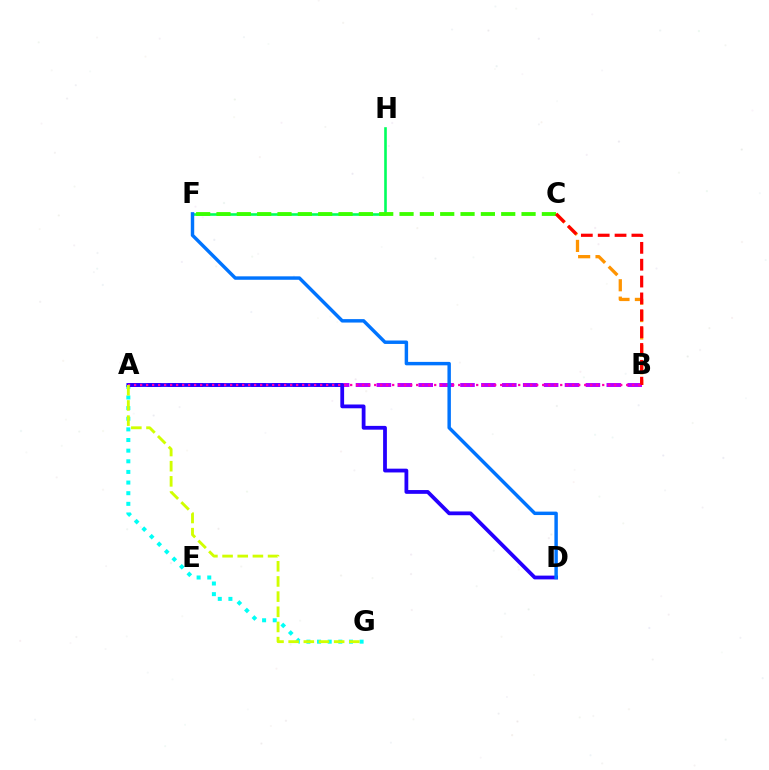{('A', 'G'): [{'color': '#00fff6', 'line_style': 'dotted', 'thickness': 2.89}, {'color': '#d1ff00', 'line_style': 'dashed', 'thickness': 2.06}], ('B', 'C'): [{'color': '#ff9400', 'line_style': 'dashed', 'thickness': 2.36}, {'color': '#ff0000', 'line_style': 'dashed', 'thickness': 2.29}], ('F', 'H'): [{'color': '#00ff5c', 'line_style': 'solid', 'thickness': 1.89}], ('C', 'F'): [{'color': '#3dff00', 'line_style': 'dashed', 'thickness': 2.76}], ('A', 'B'): [{'color': '#b900ff', 'line_style': 'dashed', 'thickness': 2.84}, {'color': '#ff00ac', 'line_style': 'dotted', 'thickness': 1.63}], ('A', 'D'): [{'color': '#2500ff', 'line_style': 'solid', 'thickness': 2.72}], ('D', 'F'): [{'color': '#0074ff', 'line_style': 'solid', 'thickness': 2.48}]}